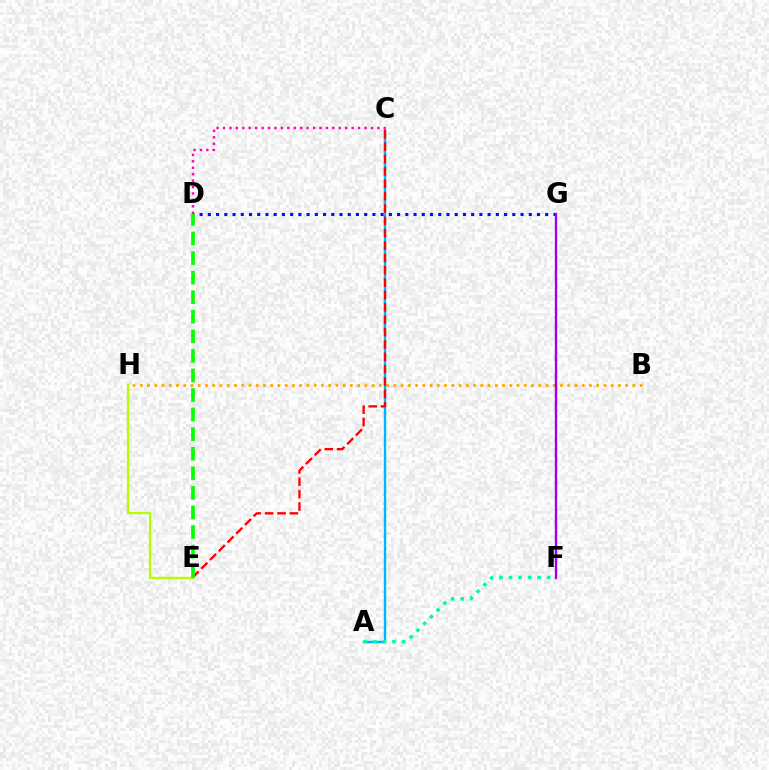{('B', 'H'): [{'color': '#ffa500', 'line_style': 'dotted', 'thickness': 1.97}], ('D', 'G'): [{'color': '#0010ff', 'line_style': 'dotted', 'thickness': 2.24}], ('E', 'H'): [{'color': '#b3ff00', 'line_style': 'solid', 'thickness': 1.65}], ('A', 'C'): [{'color': '#00b5ff', 'line_style': 'solid', 'thickness': 1.73}], ('F', 'G'): [{'color': '#9b00ff', 'line_style': 'solid', 'thickness': 1.69}], ('C', 'E'): [{'color': '#ff0000', 'line_style': 'dashed', 'thickness': 1.68}], ('A', 'F'): [{'color': '#00ff9d', 'line_style': 'dotted', 'thickness': 2.59}], ('C', 'D'): [{'color': '#ff00bd', 'line_style': 'dotted', 'thickness': 1.75}], ('D', 'E'): [{'color': '#08ff00', 'line_style': 'dashed', 'thickness': 2.66}]}